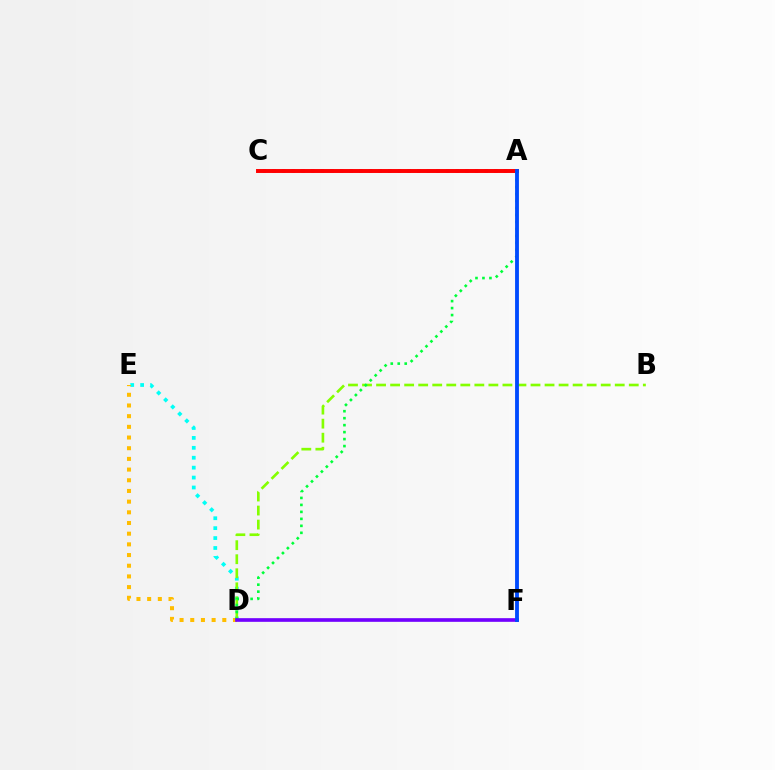{('D', 'E'): [{'color': '#00fff6', 'line_style': 'dotted', 'thickness': 2.7}, {'color': '#ffbd00', 'line_style': 'dotted', 'thickness': 2.9}], ('A', 'C'): [{'color': '#ff00cf', 'line_style': 'dotted', 'thickness': 2.62}, {'color': '#ff0000', 'line_style': 'solid', 'thickness': 2.83}], ('B', 'D'): [{'color': '#84ff00', 'line_style': 'dashed', 'thickness': 1.91}], ('A', 'D'): [{'color': '#00ff39', 'line_style': 'dotted', 'thickness': 1.9}], ('D', 'F'): [{'color': '#7200ff', 'line_style': 'solid', 'thickness': 2.63}], ('A', 'F'): [{'color': '#004bff', 'line_style': 'solid', 'thickness': 2.77}]}